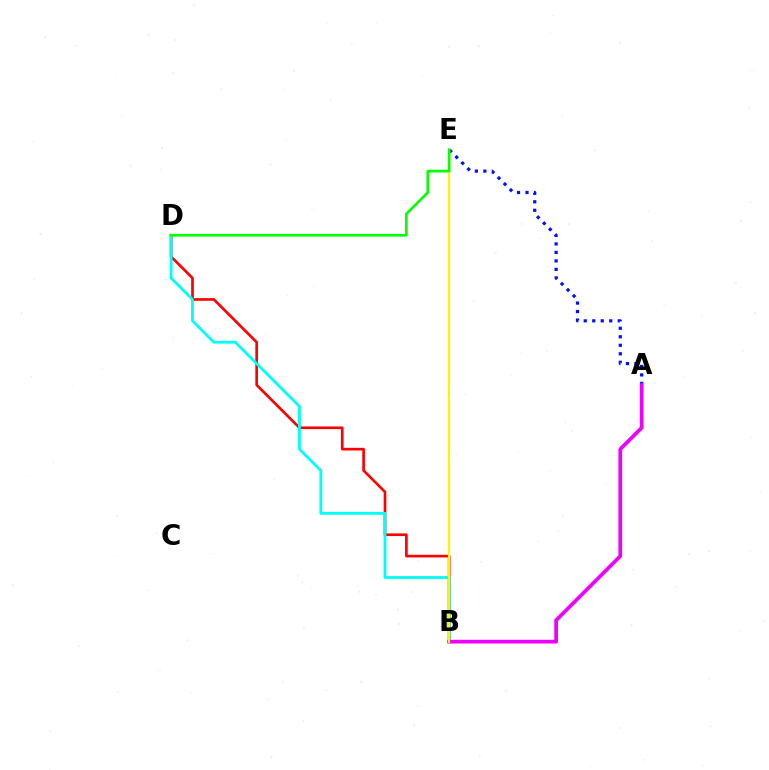{('B', 'D'): [{'color': '#ff0000', 'line_style': 'solid', 'thickness': 1.92}, {'color': '#00fff6', 'line_style': 'solid', 'thickness': 2.03}], ('A', 'E'): [{'color': '#0010ff', 'line_style': 'dotted', 'thickness': 2.31}], ('A', 'B'): [{'color': '#ee00ff', 'line_style': 'solid', 'thickness': 2.69}], ('B', 'E'): [{'color': '#fcf500', 'line_style': 'solid', 'thickness': 1.53}], ('D', 'E'): [{'color': '#08ff00', 'line_style': 'solid', 'thickness': 1.94}]}